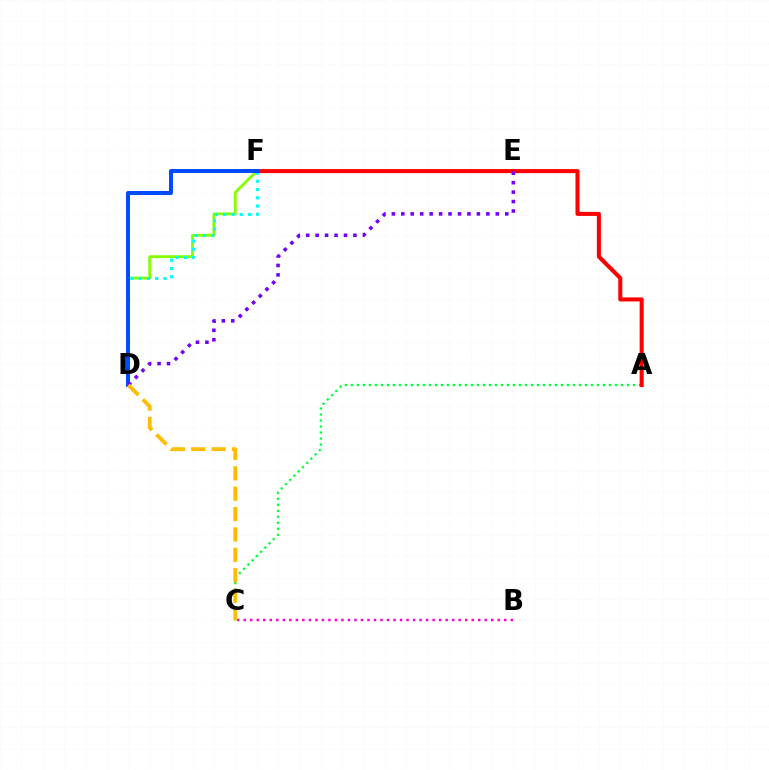{('A', 'C'): [{'color': '#00ff39', 'line_style': 'dotted', 'thickness': 1.63}], ('D', 'F'): [{'color': '#84ff00', 'line_style': 'solid', 'thickness': 2.05}, {'color': '#00fff6', 'line_style': 'dotted', 'thickness': 2.24}, {'color': '#004bff', 'line_style': 'solid', 'thickness': 2.88}], ('A', 'F'): [{'color': '#ff0000', 'line_style': 'solid', 'thickness': 2.92}], ('B', 'C'): [{'color': '#ff00cf', 'line_style': 'dotted', 'thickness': 1.77}], ('D', 'E'): [{'color': '#7200ff', 'line_style': 'dotted', 'thickness': 2.57}], ('C', 'D'): [{'color': '#ffbd00', 'line_style': 'dashed', 'thickness': 2.77}]}